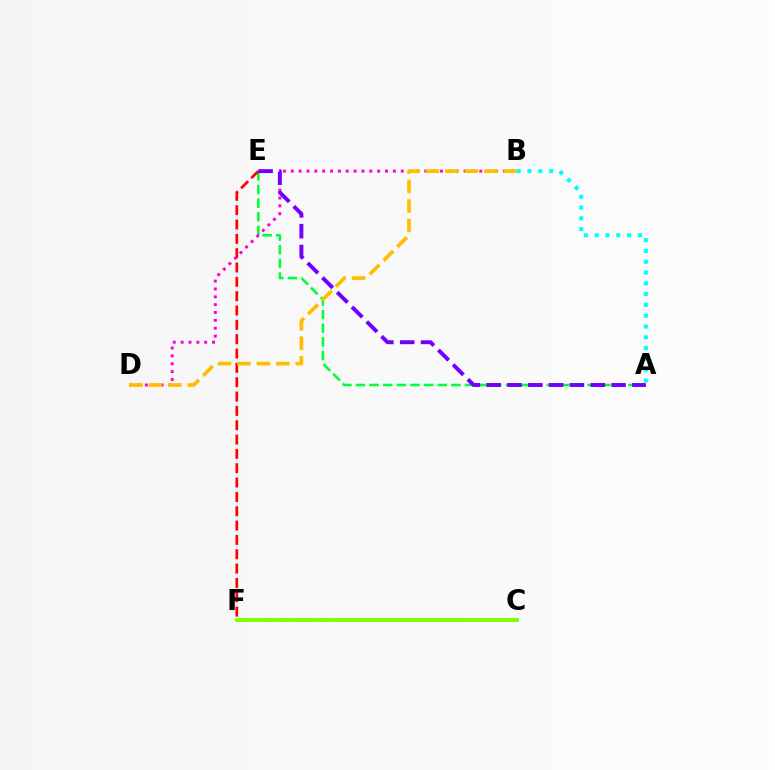{('A', 'E'): [{'color': '#00ff39', 'line_style': 'dashed', 'thickness': 1.85}, {'color': '#7200ff', 'line_style': 'dashed', 'thickness': 2.83}], ('E', 'F'): [{'color': '#ff0000', 'line_style': 'dashed', 'thickness': 1.95}], ('C', 'F'): [{'color': '#004bff', 'line_style': 'dashed', 'thickness': 1.87}, {'color': '#84ff00', 'line_style': 'solid', 'thickness': 2.83}], ('B', 'D'): [{'color': '#ff00cf', 'line_style': 'dotted', 'thickness': 2.13}, {'color': '#ffbd00', 'line_style': 'dashed', 'thickness': 2.64}], ('A', 'B'): [{'color': '#00fff6', 'line_style': 'dotted', 'thickness': 2.93}]}